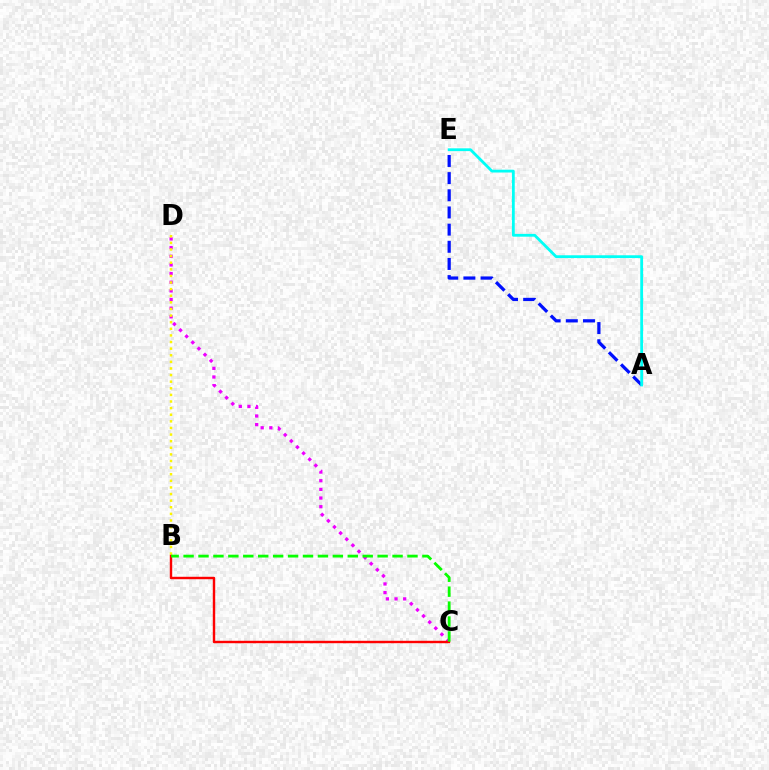{('C', 'D'): [{'color': '#ee00ff', 'line_style': 'dotted', 'thickness': 2.35}], ('B', 'D'): [{'color': '#fcf500', 'line_style': 'dotted', 'thickness': 1.8}], ('A', 'E'): [{'color': '#0010ff', 'line_style': 'dashed', 'thickness': 2.33}, {'color': '#00fff6', 'line_style': 'solid', 'thickness': 2.02}], ('B', 'C'): [{'color': '#ff0000', 'line_style': 'solid', 'thickness': 1.74}, {'color': '#08ff00', 'line_style': 'dashed', 'thickness': 2.03}]}